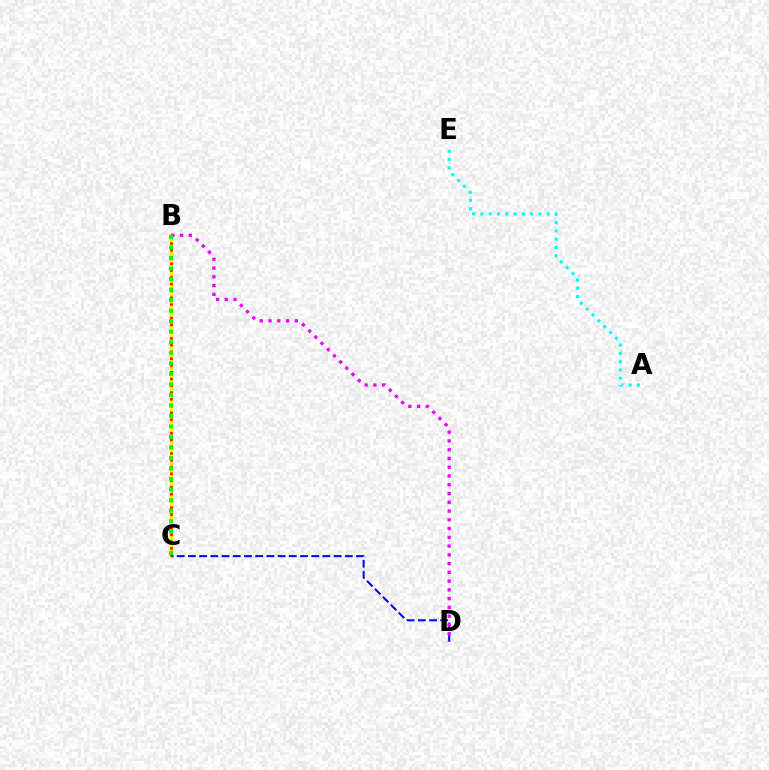{('B', 'C'): [{'color': '#fcf500', 'line_style': 'solid', 'thickness': 2.47}, {'color': '#ff0000', 'line_style': 'dotted', 'thickness': 1.84}, {'color': '#08ff00', 'line_style': 'dotted', 'thickness': 2.86}], ('C', 'D'): [{'color': '#0010ff', 'line_style': 'dashed', 'thickness': 1.52}], ('A', 'E'): [{'color': '#00fff6', 'line_style': 'dotted', 'thickness': 2.25}], ('B', 'D'): [{'color': '#ee00ff', 'line_style': 'dotted', 'thickness': 2.38}]}